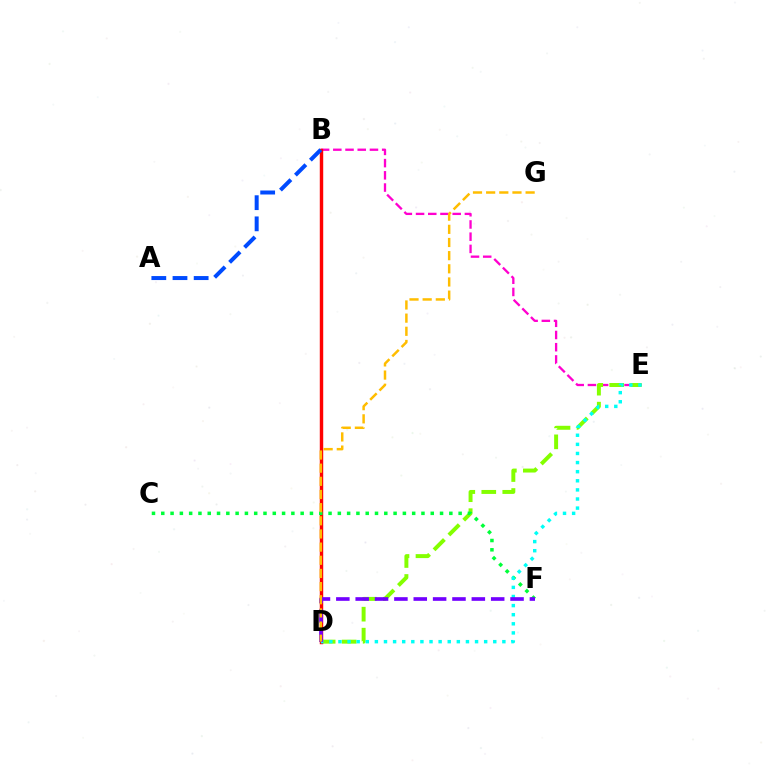{('B', 'E'): [{'color': '#ff00cf', 'line_style': 'dashed', 'thickness': 1.66}], ('D', 'E'): [{'color': '#84ff00', 'line_style': 'dashed', 'thickness': 2.85}, {'color': '#00fff6', 'line_style': 'dotted', 'thickness': 2.47}], ('B', 'D'): [{'color': '#ff0000', 'line_style': 'solid', 'thickness': 2.47}], ('C', 'F'): [{'color': '#00ff39', 'line_style': 'dotted', 'thickness': 2.52}], ('A', 'B'): [{'color': '#004bff', 'line_style': 'dashed', 'thickness': 2.88}], ('D', 'F'): [{'color': '#7200ff', 'line_style': 'dashed', 'thickness': 2.63}], ('D', 'G'): [{'color': '#ffbd00', 'line_style': 'dashed', 'thickness': 1.79}]}